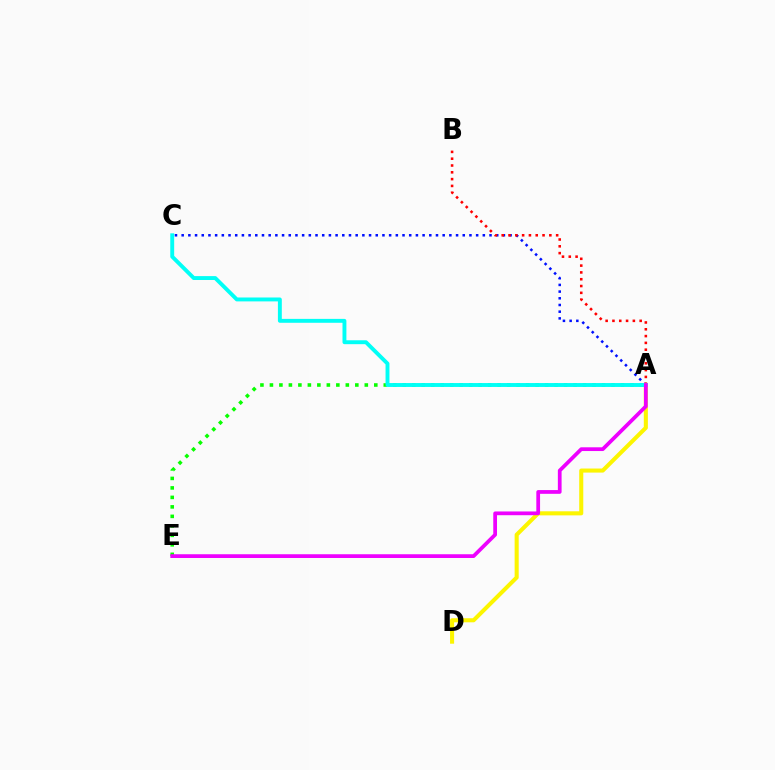{('A', 'D'): [{'color': '#fcf500', 'line_style': 'solid', 'thickness': 2.93}], ('A', 'C'): [{'color': '#0010ff', 'line_style': 'dotted', 'thickness': 1.82}, {'color': '#00fff6', 'line_style': 'solid', 'thickness': 2.81}], ('A', 'B'): [{'color': '#ff0000', 'line_style': 'dotted', 'thickness': 1.85}], ('A', 'E'): [{'color': '#08ff00', 'line_style': 'dotted', 'thickness': 2.58}, {'color': '#ee00ff', 'line_style': 'solid', 'thickness': 2.7}]}